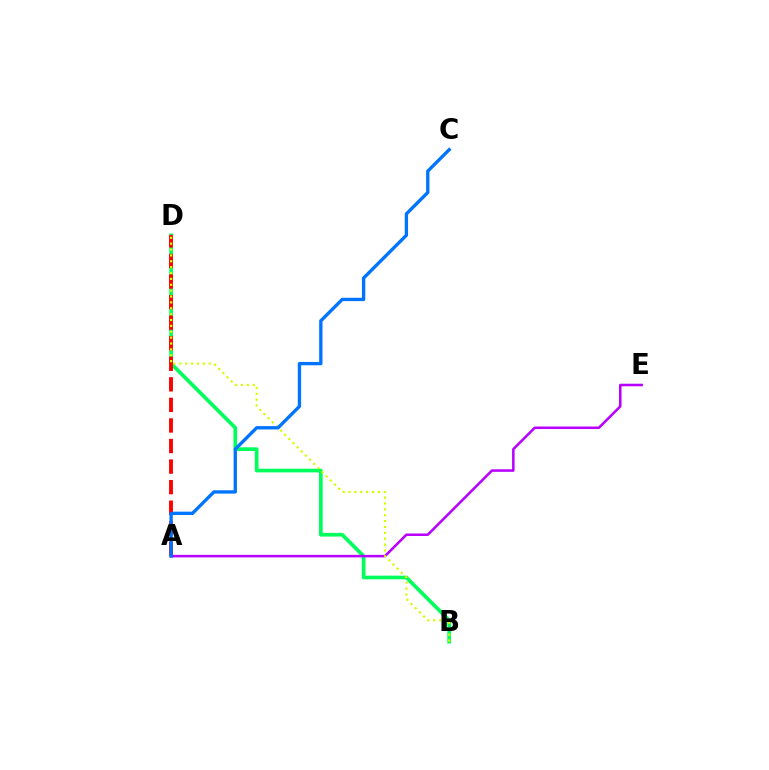{('B', 'D'): [{'color': '#00ff5c', 'line_style': 'solid', 'thickness': 2.66}, {'color': '#d1ff00', 'line_style': 'dotted', 'thickness': 1.6}], ('A', 'D'): [{'color': '#ff0000', 'line_style': 'dashed', 'thickness': 2.79}], ('A', 'E'): [{'color': '#b900ff', 'line_style': 'solid', 'thickness': 1.82}], ('A', 'C'): [{'color': '#0074ff', 'line_style': 'solid', 'thickness': 2.4}]}